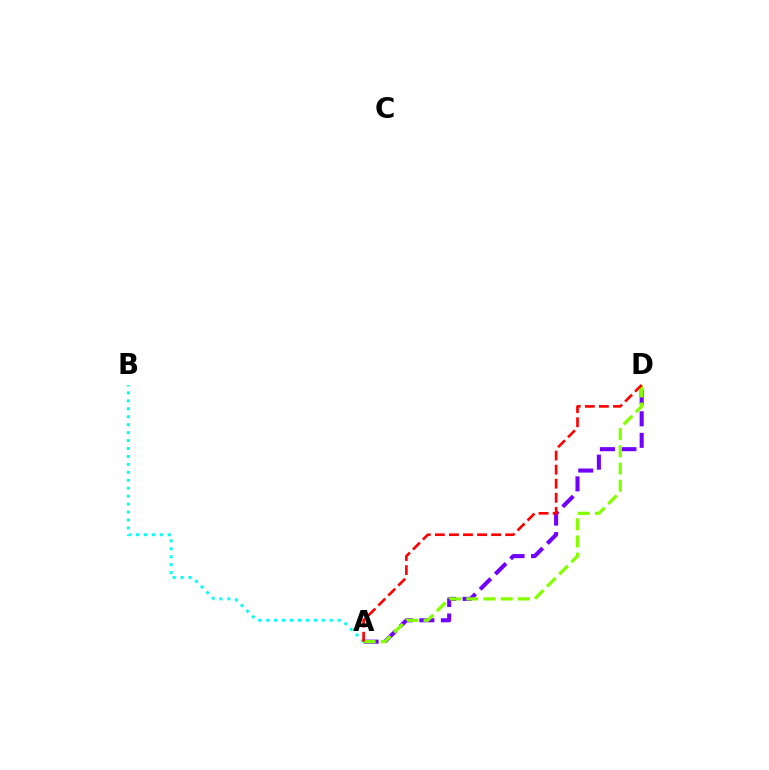{('A', 'D'): [{'color': '#7200ff', 'line_style': 'dashed', 'thickness': 2.93}, {'color': '#84ff00', 'line_style': 'dashed', 'thickness': 2.34}, {'color': '#ff0000', 'line_style': 'dashed', 'thickness': 1.91}], ('A', 'B'): [{'color': '#00fff6', 'line_style': 'dotted', 'thickness': 2.16}]}